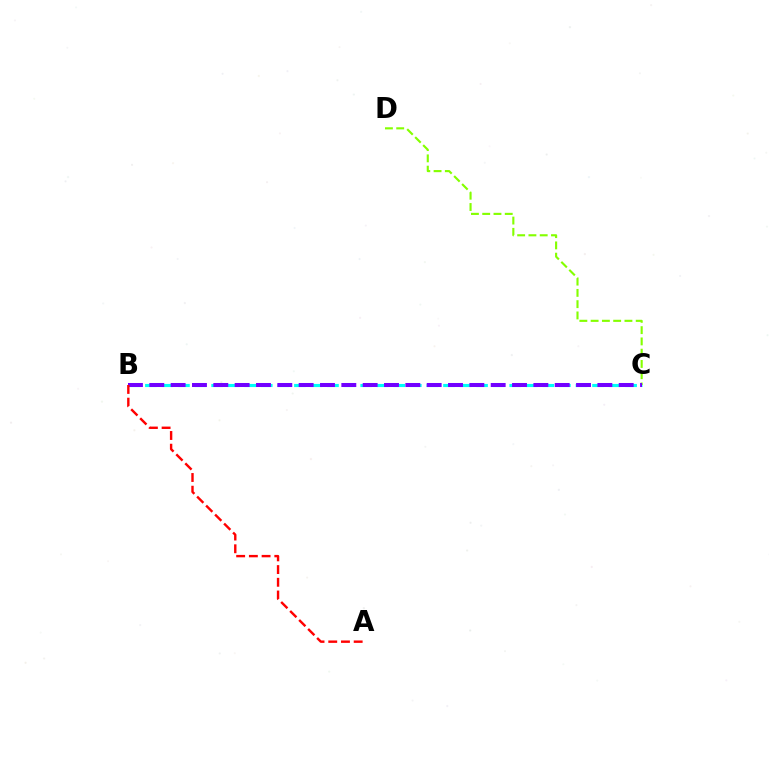{('B', 'C'): [{'color': '#00fff6', 'line_style': 'dashed', 'thickness': 2.25}, {'color': '#7200ff', 'line_style': 'dashed', 'thickness': 2.9}], ('C', 'D'): [{'color': '#84ff00', 'line_style': 'dashed', 'thickness': 1.53}], ('A', 'B'): [{'color': '#ff0000', 'line_style': 'dashed', 'thickness': 1.73}]}